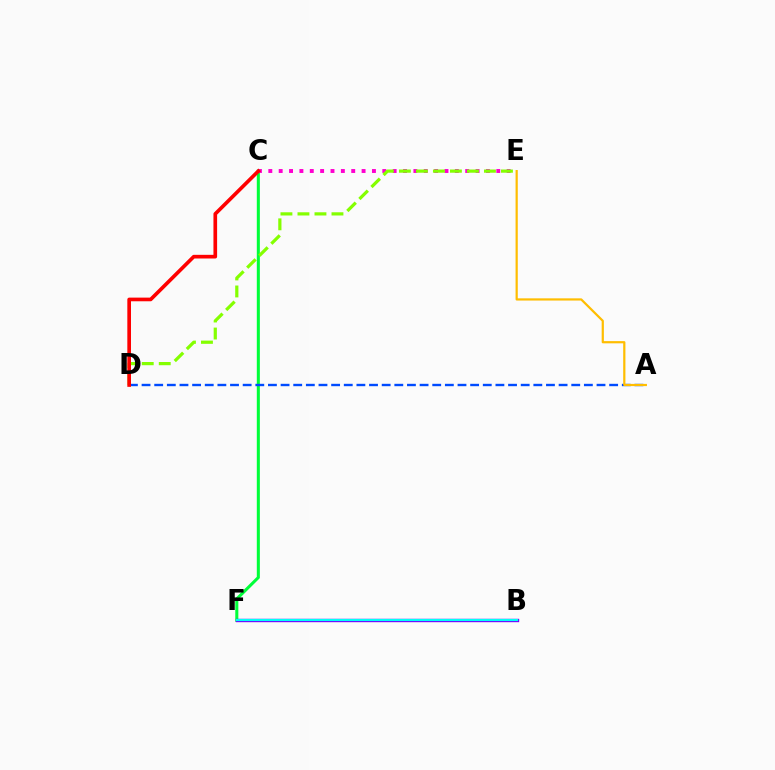{('C', 'F'): [{'color': '#00ff39', 'line_style': 'solid', 'thickness': 2.2}], ('A', 'D'): [{'color': '#004bff', 'line_style': 'dashed', 'thickness': 1.72}], ('A', 'E'): [{'color': '#ffbd00', 'line_style': 'solid', 'thickness': 1.59}], ('C', 'E'): [{'color': '#ff00cf', 'line_style': 'dotted', 'thickness': 2.82}], ('D', 'E'): [{'color': '#84ff00', 'line_style': 'dashed', 'thickness': 2.31}], ('C', 'D'): [{'color': '#ff0000', 'line_style': 'solid', 'thickness': 2.64}], ('B', 'F'): [{'color': '#7200ff', 'line_style': 'solid', 'thickness': 2.43}, {'color': '#00fff6', 'line_style': 'solid', 'thickness': 1.57}]}